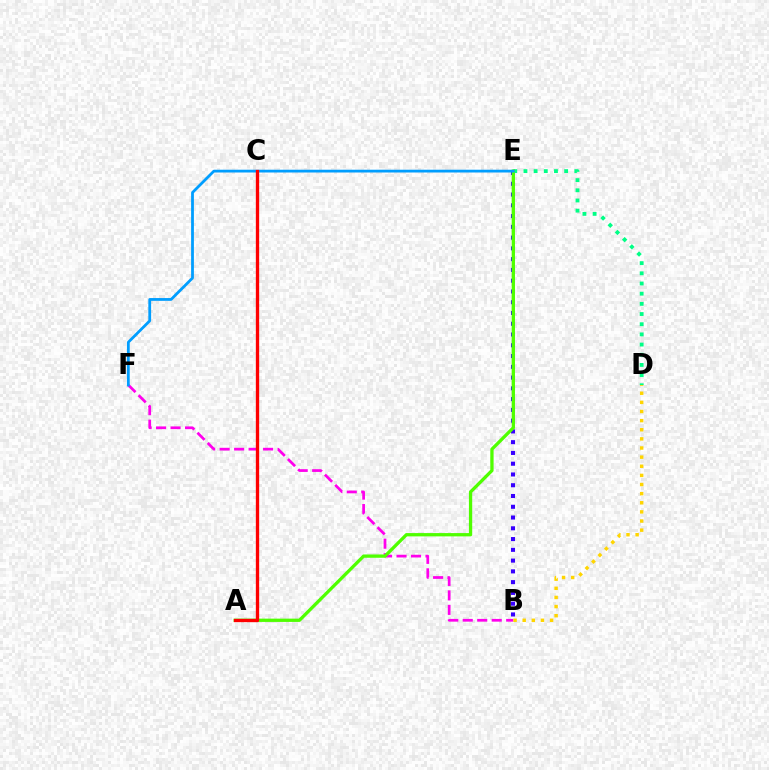{('B', 'E'): [{'color': '#3700ff', 'line_style': 'dotted', 'thickness': 2.93}], ('B', 'F'): [{'color': '#ff00ed', 'line_style': 'dashed', 'thickness': 1.97}], ('D', 'E'): [{'color': '#00ff86', 'line_style': 'dotted', 'thickness': 2.77}], ('A', 'E'): [{'color': '#4fff00', 'line_style': 'solid', 'thickness': 2.37}], ('E', 'F'): [{'color': '#009eff', 'line_style': 'solid', 'thickness': 2.0}], ('B', 'D'): [{'color': '#ffd500', 'line_style': 'dotted', 'thickness': 2.48}], ('A', 'C'): [{'color': '#ff0000', 'line_style': 'solid', 'thickness': 2.39}]}